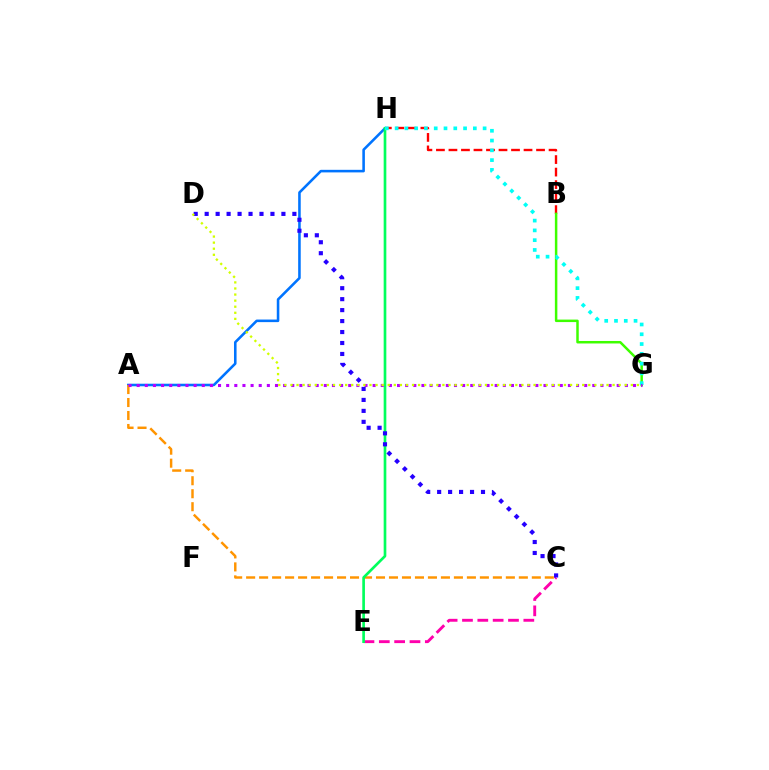{('C', 'E'): [{'color': '#ff00ac', 'line_style': 'dashed', 'thickness': 2.08}], ('B', 'H'): [{'color': '#ff0000', 'line_style': 'dashed', 'thickness': 1.7}], ('A', 'H'): [{'color': '#0074ff', 'line_style': 'solid', 'thickness': 1.85}], ('B', 'G'): [{'color': '#3dff00', 'line_style': 'solid', 'thickness': 1.79}], ('A', 'C'): [{'color': '#ff9400', 'line_style': 'dashed', 'thickness': 1.76}], ('E', 'H'): [{'color': '#00ff5c', 'line_style': 'solid', 'thickness': 1.92}], ('G', 'H'): [{'color': '#00fff6', 'line_style': 'dotted', 'thickness': 2.66}], ('A', 'G'): [{'color': '#b900ff', 'line_style': 'dotted', 'thickness': 2.21}], ('C', 'D'): [{'color': '#2500ff', 'line_style': 'dotted', 'thickness': 2.98}], ('D', 'G'): [{'color': '#d1ff00', 'line_style': 'dotted', 'thickness': 1.65}]}